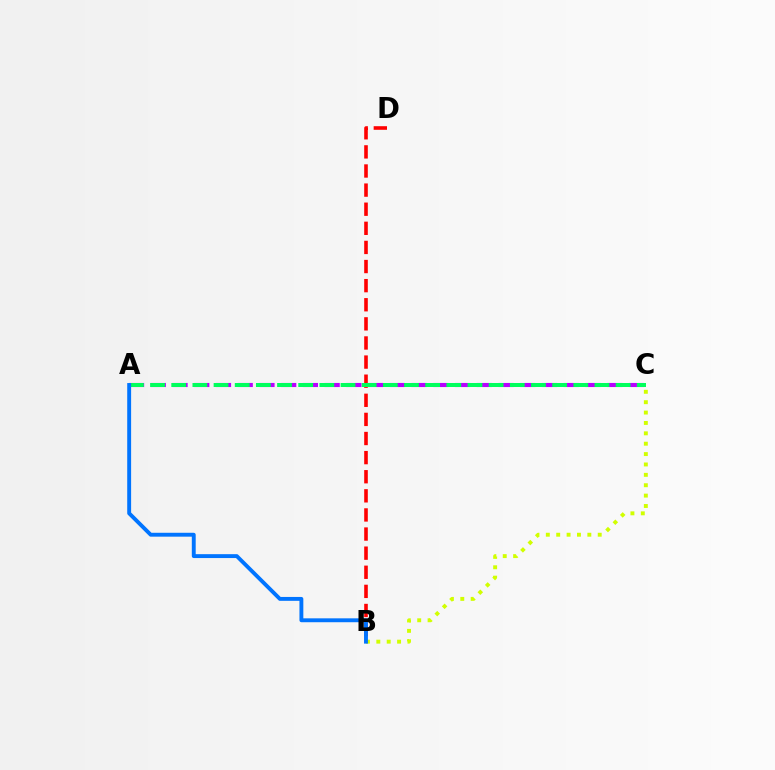{('B', 'C'): [{'color': '#d1ff00', 'line_style': 'dotted', 'thickness': 2.82}], ('B', 'D'): [{'color': '#ff0000', 'line_style': 'dashed', 'thickness': 2.6}], ('A', 'C'): [{'color': '#b900ff', 'line_style': 'dashed', 'thickness': 2.95}, {'color': '#00ff5c', 'line_style': 'dashed', 'thickness': 2.87}], ('A', 'B'): [{'color': '#0074ff', 'line_style': 'solid', 'thickness': 2.8}]}